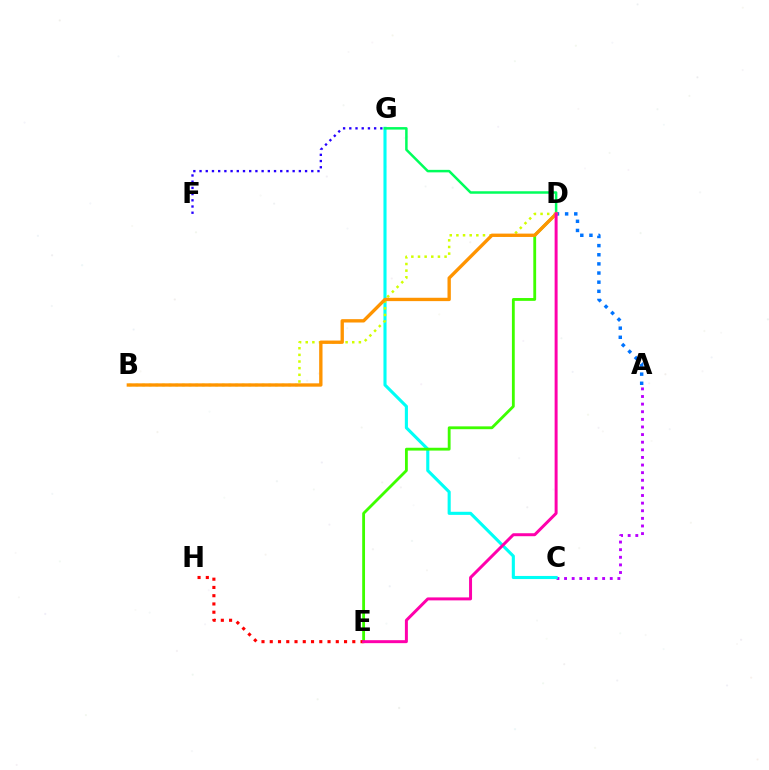{('A', 'C'): [{'color': '#b900ff', 'line_style': 'dotted', 'thickness': 2.07}], ('C', 'G'): [{'color': '#00fff6', 'line_style': 'solid', 'thickness': 2.23}], ('D', 'E'): [{'color': '#3dff00', 'line_style': 'solid', 'thickness': 2.04}, {'color': '#ff00ac', 'line_style': 'solid', 'thickness': 2.14}], ('D', 'G'): [{'color': '#00ff5c', 'line_style': 'solid', 'thickness': 1.8}], ('F', 'G'): [{'color': '#2500ff', 'line_style': 'dotted', 'thickness': 1.69}], ('A', 'D'): [{'color': '#0074ff', 'line_style': 'dotted', 'thickness': 2.48}], ('B', 'D'): [{'color': '#d1ff00', 'line_style': 'dotted', 'thickness': 1.81}, {'color': '#ff9400', 'line_style': 'solid', 'thickness': 2.41}], ('E', 'H'): [{'color': '#ff0000', 'line_style': 'dotted', 'thickness': 2.24}]}